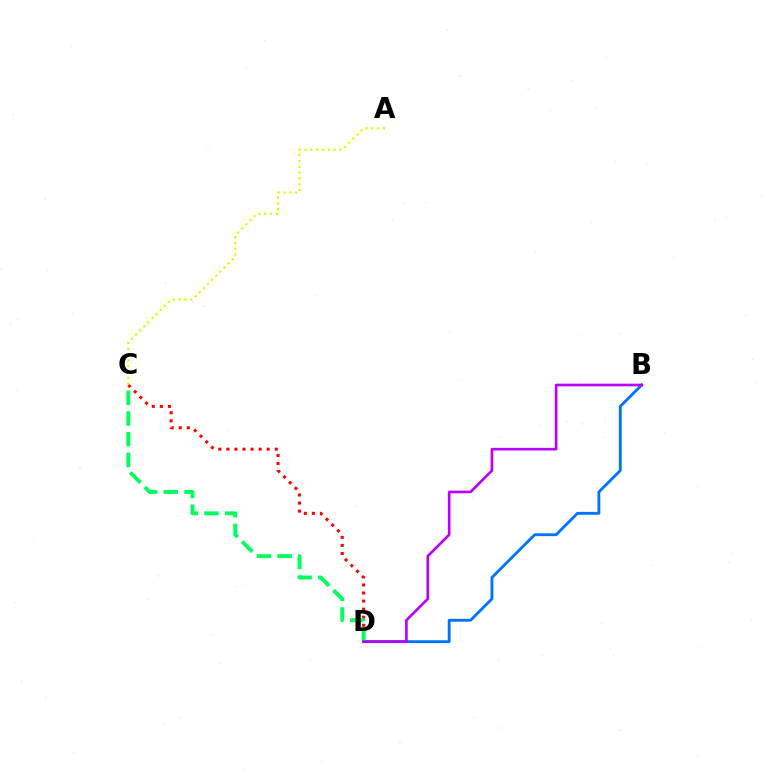{('C', 'D'): [{'color': '#ff0000', 'line_style': 'dotted', 'thickness': 2.19}, {'color': '#00ff5c', 'line_style': 'dashed', 'thickness': 2.81}], ('B', 'D'): [{'color': '#0074ff', 'line_style': 'solid', 'thickness': 2.06}, {'color': '#b900ff', 'line_style': 'solid', 'thickness': 1.91}], ('A', 'C'): [{'color': '#d1ff00', 'line_style': 'dotted', 'thickness': 1.58}]}